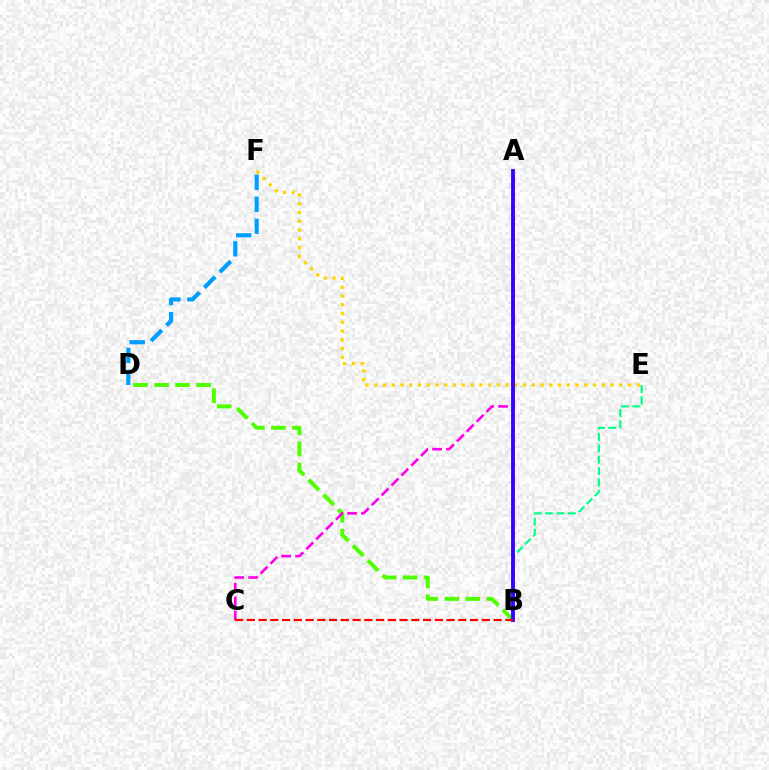{('B', 'D'): [{'color': '#4fff00', 'line_style': 'dashed', 'thickness': 2.86}], ('D', 'F'): [{'color': '#009eff', 'line_style': 'dashed', 'thickness': 2.99}], ('E', 'F'): [{'color': '#ffd500', 'line_style': 'dotted', 'thickness': 2.38}], ('A', 'C'): [{'color': '#ff00ed', 'line_style': 'dashed', 'thickness': 1.89}], ('B', 'E'): [{'color': '#00ff86', 'line_style': 'dashed', 'thickness': 1.54}], ('A', 'B'): [{'color': '#3700ff', 'line_style': 'solid', 'thickness': 2.78}], ('B', 'C'): [{'color': '#ff0000', 'line_style': 'dashed', 'thickness': 1.6}]}